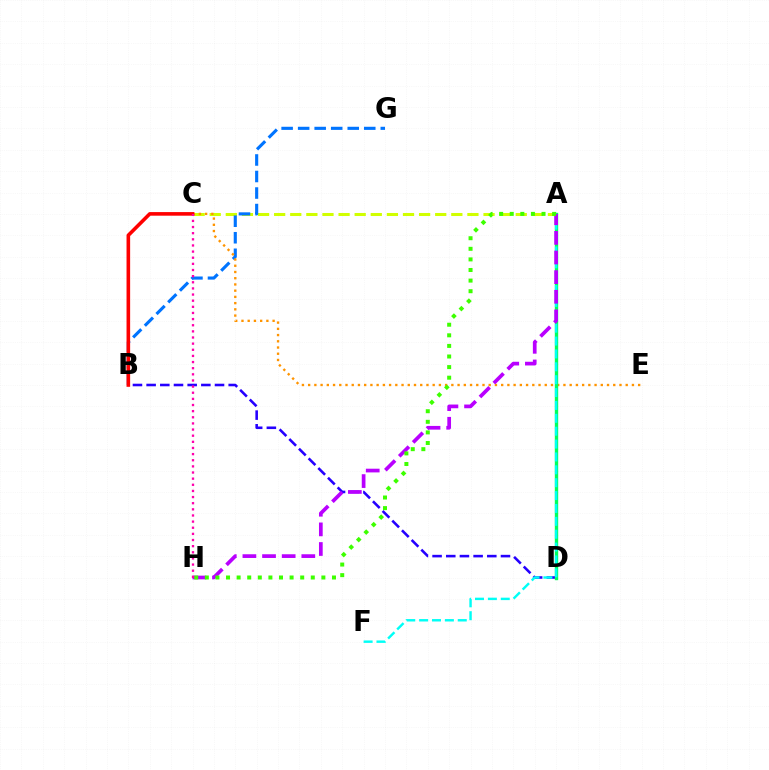{('A', 'C'): [{'color': '#d1ff00', 'line_style': 'dashed', 'thickness': 2.19}], ('B', 'G'): [{'color': '#0074ff', 'line_style': 'dashed', 'thickness': 2.25}], ('C', 'E'): [{'color': '#ff9400', 'line_style': 'dotted', 'thickness': 1.69}], ('B', 'D'): [{'color': '#2500ff', 'line_style': 'dashed', 'thickness': 1.86}], ('A', 'D'): [{'color': '#00ff5c', 'line_style': 'solid', 'thickness': 2.43}], ('B', 'C'): [{'color': '#ff0000', 'line_style': 'solid', 'thickness': 2.59}], ('A', 'F'): [{'color': '#00fff6', 'line_style': 'dashed', 'thickness': 1.75}], ('A', 'H'): [{'color': '#b900ff', 'line_style': 'dashed', 'thickness': 2.67}, {'color': '#3dff00', 'line_style': 'dotted', 'thickness': 2.88}], ('C', 'H'): [{'color': '#ff00ac', 'line_style': 'dotted', 'thickness': 1.67}]}